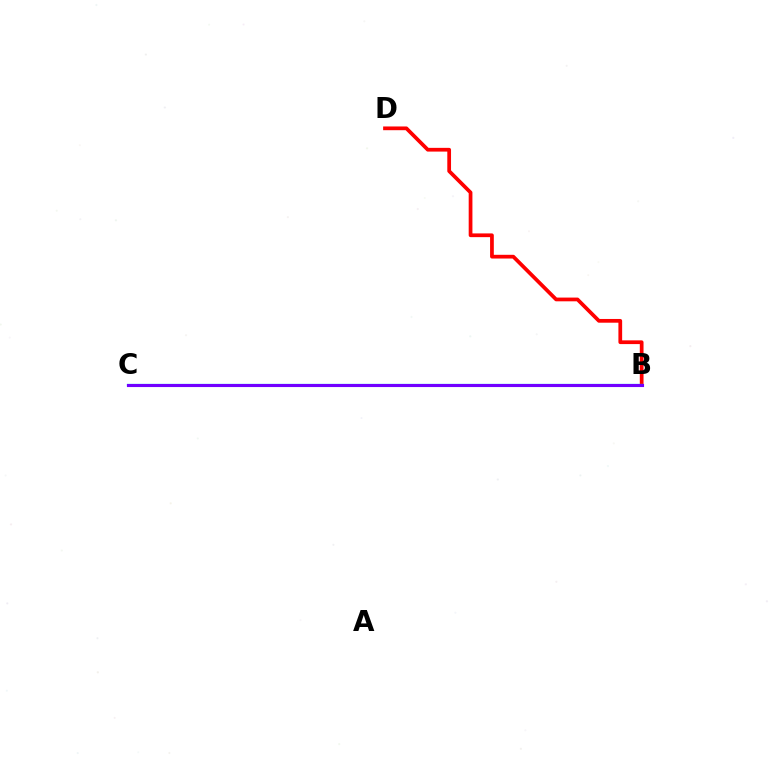{('B', 'C'): [{'color': '#84ff00', 'line_style': 'dotted', 'thickness': 2.04}, {'color': '#00fff6', 'line_style': 'solid', 'thickness': 1.61}, {'color': '#7200ff', 'line_style': 'solid', 'thickness': 2.24}], ('B', 'D'): [{'color': '#ff0000', 'line_style': 'solid', 'thickness': 2.69}]}